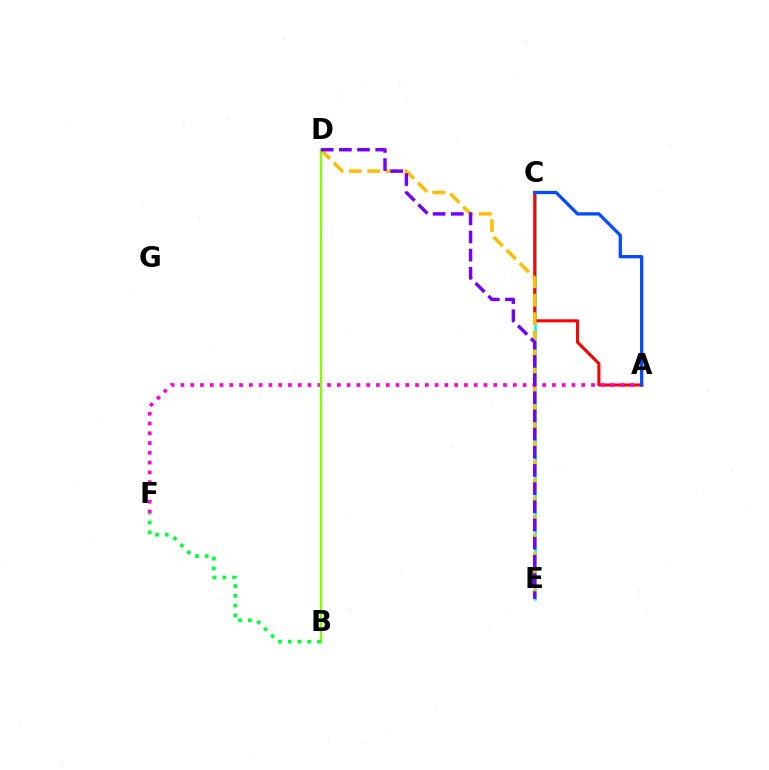{('C', 'E'): [{'color': '#00fff6', 'line_style': 'solid', 'thickness': 1.88}], ('A', 'C'): [{'color': '#ff0000', 'line_style': 'solid', 'thickness': 2.21}, {'color': '#004bff', 'line_style': 'solid', 'thickness': 2.35}], ('D', 'E'): [{'color': '#ffbd00', 'line_style': 'dashed', 'thickness': 2.51}, {'color': '#7200ff', 'line_style': 'dashed', 'thickness': 2.47}], ('A', 'F'): [{'color': '#ff00cf', 'line_style': 'dotted', 'thickness': 2.66}], ('B', 'D'): [{'color': '#84ff00', 'line_style': 'solid', 'thickness': 1.7}], ('B', 'F'): [{'color': '#00ff39', 'line_style': 'dotted', 'thickness': 2.65}]}